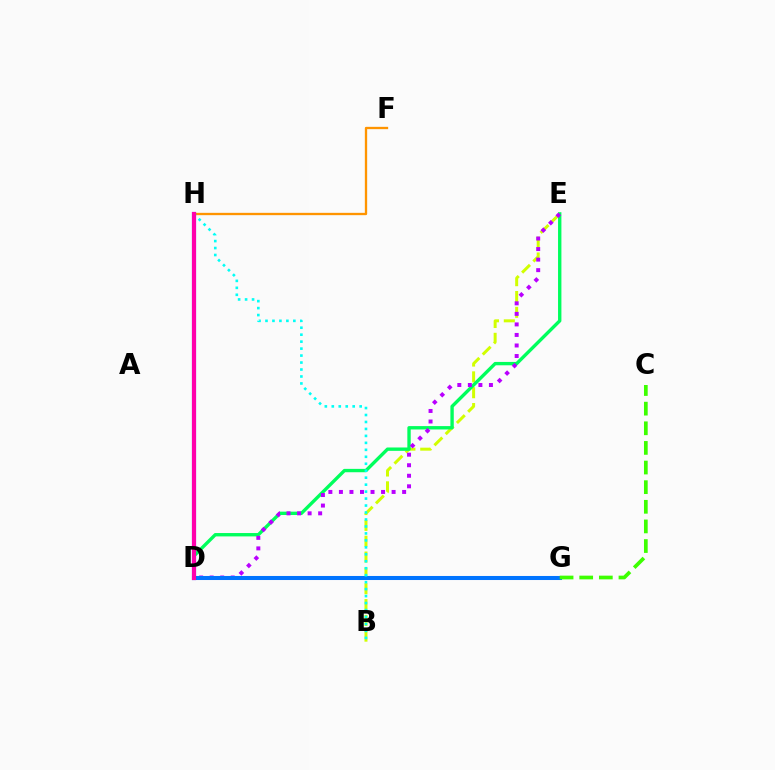{('D', 'H'): [{'color': '#ff0000', 'line_style': 'solid', 'thickness': 2.62}, {'color': '#2500ff', 'line_style': 'solid', 'thickness': 2.96}, {'color': '#ff00ac', 'line_style': 'solid', 'thickness': 2.95}], ('B', 'E'): [{'color': '#d1ff00', 'line_style': 'dashed', 'thickness': 2.15}], ('D', 'E'): [{'color': '#00ff5c', 'line_style': 'solid', 'thickness': 2.42}, {'color': '#b900ff', 'line_style': 'dotted', 'thickness': 2.86}], ('F', 'H'): [{'color': '#ff9400', 'line_style': 'solid', 'thickness': 1.67}], ('D', 'G'): [{'color': '#0074ff', 'line_style': 'solid', 'thickness': 2.91}], ('B', 'H'): [{'color': '#00fff6', 'line_style': 'dotted', 'thickness': 1.89}], ('C', 'G'): [{'color': '#3dff00', 'line_style': 'dashed', 'thickness': 2.67}]}